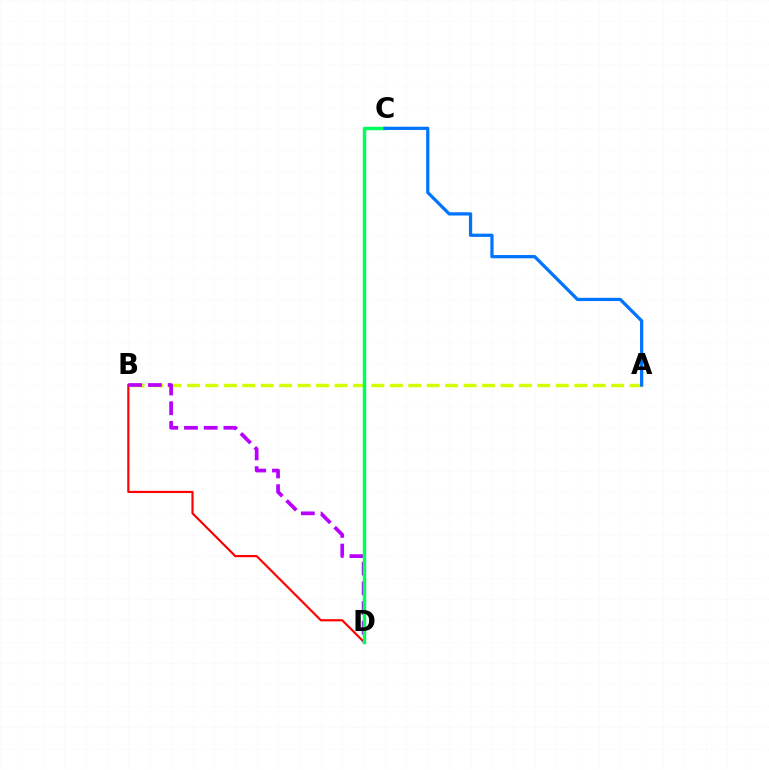{('A', 'B'): [{'color': '#d1ff00', 'line_style': 'dashed', 'thickness': 2.51}], ('B', 'D'): [{'color': '#ff0000', 'line_style': 'solid', 'thickness': 1.56}, {'color': '#b900ff', 'line_style': 'dashed', 'thickness': 2.68}], ('C', 'D'): [{'color': '#00ff5c', 'line_style': 'solid', 'thickness': 2.49}], ('A', 'C'): [{'color': '#0074ff', 'line_style': 'solid', 'thickness': 2.34}]}